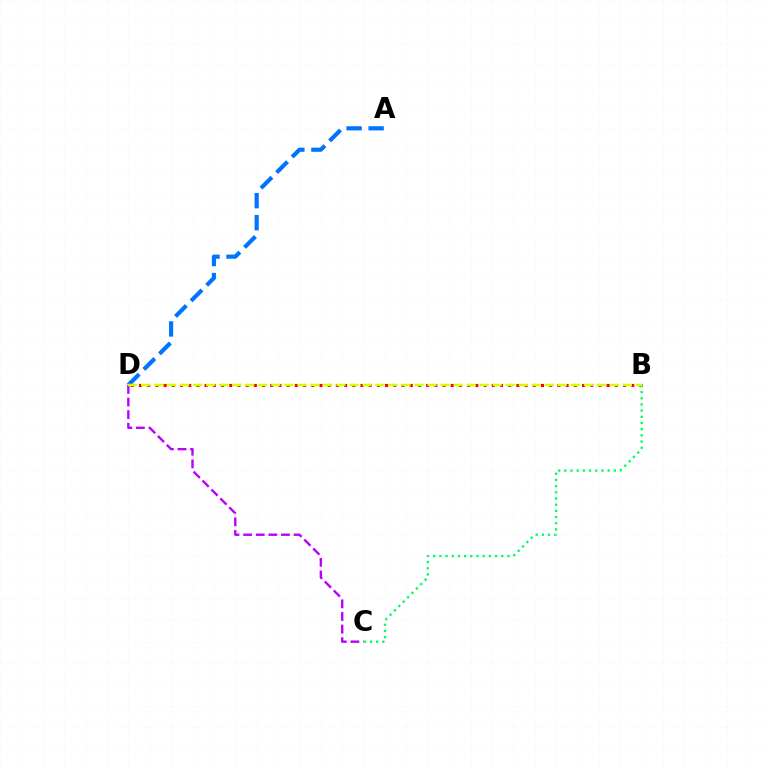{('C', 'D'): [{'color': '#b900ff', 'line_style': 'dashed', 'thickness': 1.71}], ('B', 'D'): [{'color': '#ff0000', 'line_style': 'dotted', 'thickness': 2.23}, {'color': '#d1ff00', 'line_style': 'dashed', 'thickness': 1.77}], ('B', 'C'): [{'color': '#00ff5c', 'line_style': 'dotted', 'thickness': 1.68}], ('A', 'D'): [{'color': '#0074ff', 'line_style': 'dashed', 'thickness': 2.99}]}